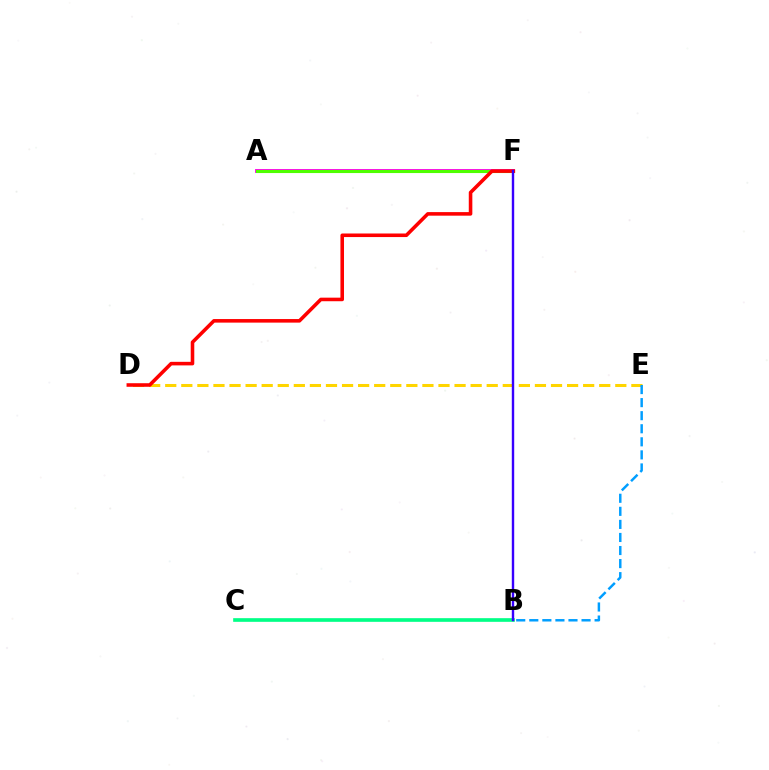{('D', 'E'): [{'color': '#ffd500', 'line_style': 'dashed', 'thickness': 2.18}], ('A', 'F'): [{'color': '#ff00ed', 'line_style': 'solid', 'thickness': 2.8}, {'color': '#4fff00', 'line_style': 'solid', 'thickness': 2.23}], ('B', 'C'): [{'color': '#00ff86', 'line_style': 'solid', 'thickness': 2.64}], ('D', 'F'): [{'color': '#ff0000', 'line_style': 'solid', 'thickness': 2.57}], ('B', 'E'): [{'color': '#009eff', 'line_style': 'dashed', 'thickness': 1.77}], ('B', 'F'): [{'color': '#3700ff', 'line_style': 'solid', 'thickness': 1.73}]}